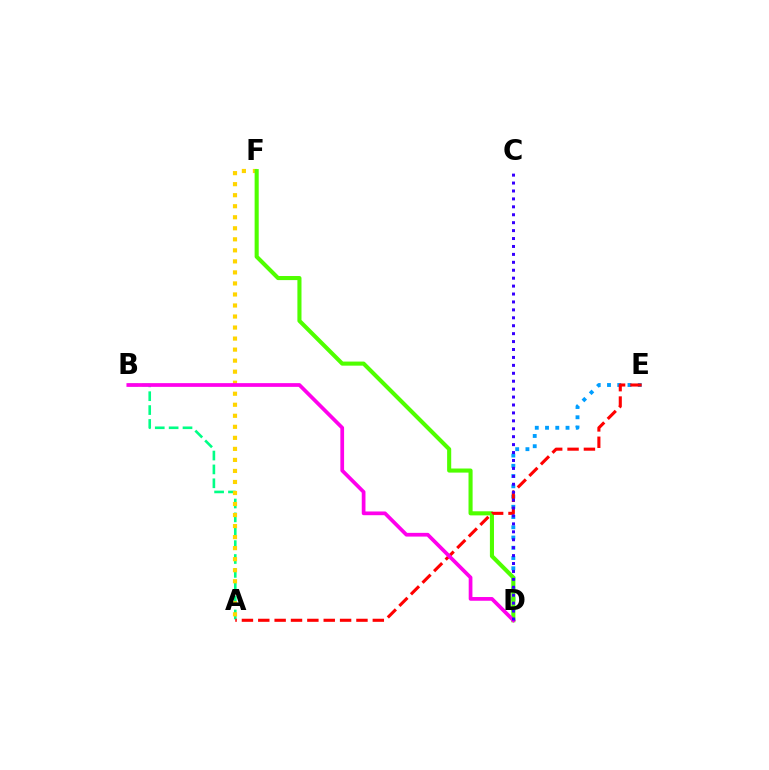{('D', 'E'): [{'color': '#009eff', 'line_style': 'dotted', 'thickness': 2.78}], ('A', 'B'): [{'color': '#00ff86', 'line_style': 'dashed', 'thickness': 1.88}], ('A', 'F'): [{'color': '#ffd500', 'line_style': 'dotted', 'thickness': 3.0}], ('D', 'F'): [{'color': '#4fff00', 'line_style': 'solid', 'thickness': 2.94}], ('A', 'E'): [{'color': '#ff0000', 'line_style': 'dashed', 'thickness': 2.22}], ('B', 'D'): [{'color': '#ff00ed', 'line_style': 'solid', 'thickness': 2.68}], ('C', 'D'): [{'color': '#3700ff', 'line_style': 'dotted', 'thickness': 2.15}]}